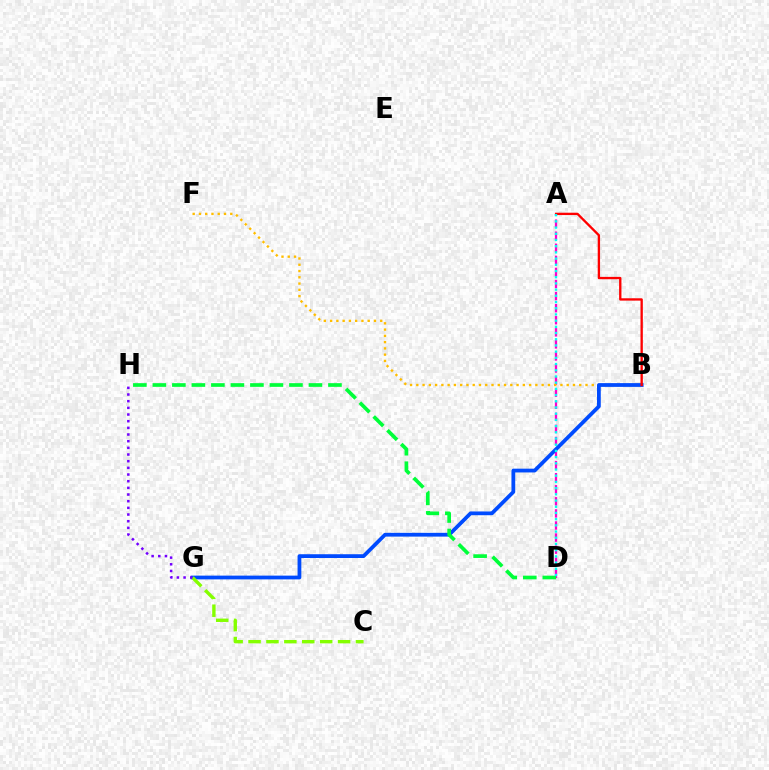{('A', 'D'): [{'color': '#ff00cf', 'line_style': 'dashed', 'thickness': 1.64}, {'color': '#00fff6', 'line_style': 'dotted', 'thickness': 1.69}], ('B', 'F'): [{'color': '#ffbd00', 'line_style': 'dotted', 'thickness': 1.7}], ('B', 'G'): [{'color': '#004bff', 'line_style': 'solid', 'thickness': 2.71}], ('A', 'B'): [{'color': '#ff0000', 'line_style': 'solid', 'thickness': 1.68}], ('C', 'G'): [{'color': '#84ff00', 'line_style': 'dashed', 'thickness': 2.43}], ('G', 'H'): [{'color': '#7200ff', 'line_style': 'dotted', 'thickness': 1.81}], ('D', 'H'): [{'color': '#00ff39', 'line_style': 'dashed', 'thickness': 2.65}]}